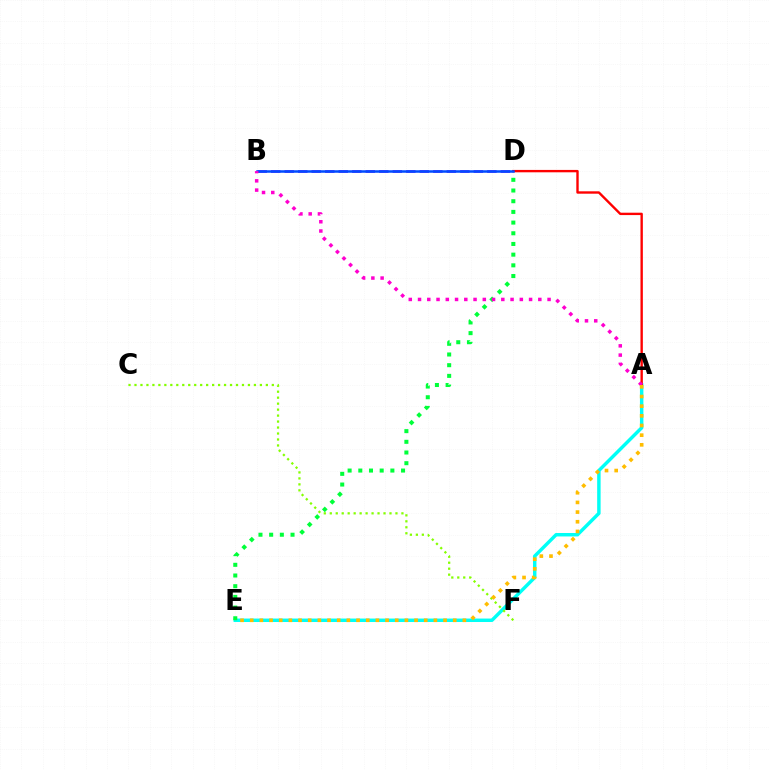{('B', 'D'): [{'color': '#7200ff', 'line_style': 'dashed', 'thickness': 1.84}, {'color': '#004bff', 'line_style': 'solid', 'thickness': 1.8}], ('A', 'E'): [{'color': '#00fff6', 'line_style': 'solid', 'thickness': 2.49}, {'color': '#ffbd00', 'line_style': 'dotted', 'thickness': 2.63}], ('D', 'E'): [{'color': '#00ff39', 'line_style': 'dotted', 'thickness': 2.9}], ('A', 'D'): [{'color': '#ff0000', 'line_style': 'solid', 'thickness': 1.71}], ('C', 'F'): [{'color': '#84ff00', 'line_style': 'dotted', 'thickness': 1.62}], ('A', 'B'): [{'color': '#ff00cf', 'line_style': 'dotted', 'thickness': 2.51}]}